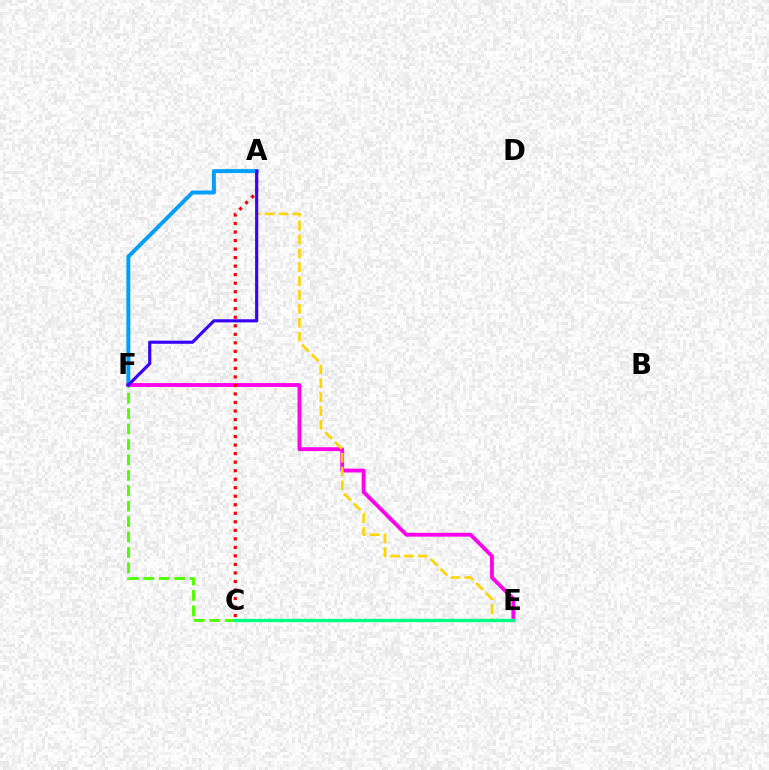{('A', 'F'): [{'color': '#009eff', 'line_style': 'solid', 'thickness': 2.82}, {'color': '#3700ff', 'line_style': 'solid', 'thickness': 2.25}], ('E', 'F'): [{'color': '#ff00ed', 'line_style': 'solid', 'thickness': 2.75}], ('A', 'E'): [{'color': '#ffd500', 'line_style': 'dashed', 'thickness': 1.88}], ('C', 'F'): [{'color': '#4fff00', 'line_style': 'dashed', 'thickness': 2.1}], ('A', 'C'): [{'color': '#ff0000', 'line_style': 'dotted', 'thickness': 2.32}], ('C', 'E'): [{'color': '#00ff86', 'line_style': 'solid', 'thickness': 2.4}]}